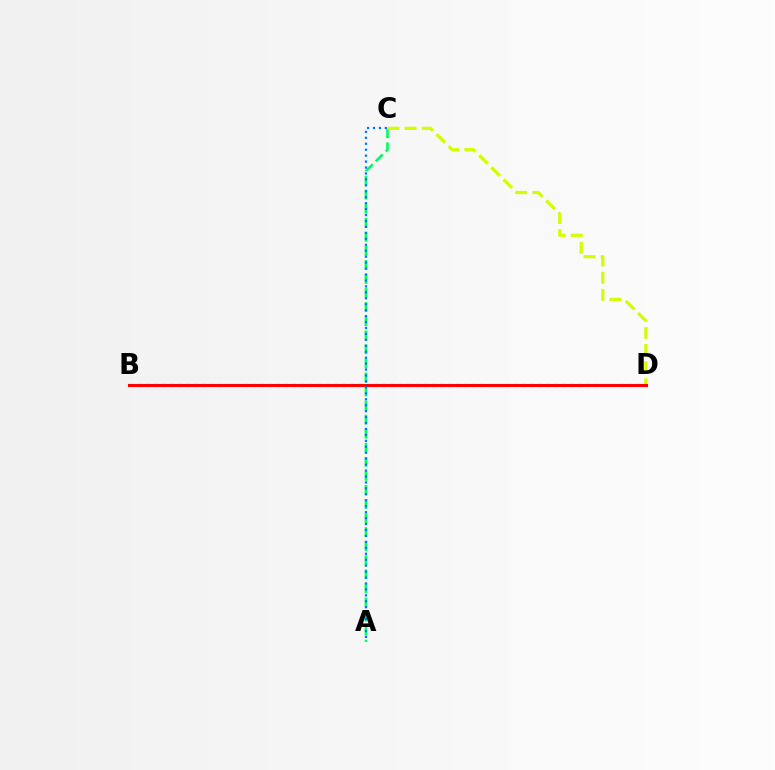{('A', 'C'): [{'color': '#00ff5c', 'line_style': 'dashed', 'thickness': 1.91}, {'color': '#0074ff', 'line_style': 'dotted', 'thickness': 1.61}], ('C', 'D'): [{'color': '#d1ff00', 'line_style': 'dashed', 'thickness': 2.33}], ('B', 'D'): [{'color': '#b900ff', 'line_style': 'dotted', 'thickness': 2.22}, {'color': '#ff0000', 'line_style': 'solid', 'thickness': 2.2}]}